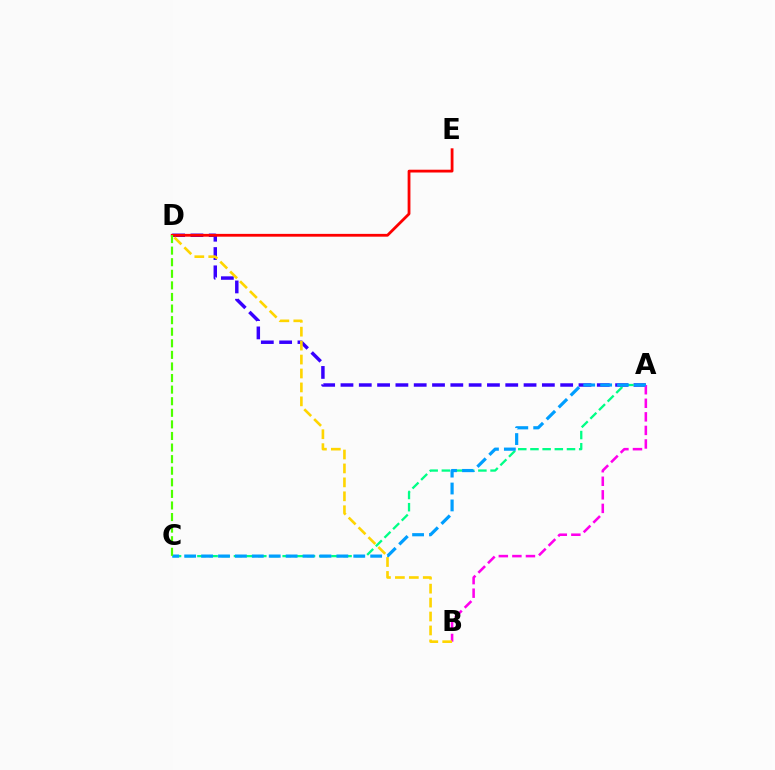{('A', 'D'): [{'color': '#3700ff', 'line_style': 'dashed', 'thickness': 2.49}], ('A', 'C'): [{'color': '#00ff86', 'line_style': 'dashed', 'thickness': 1.65}, {'color': '#009eff', 'line_style': 'dashed', 'thickness': 2.3}], ('A', 'B'): [{'color': '#ff00ed', 'line_style': 'dashed', 'thickness': 1.84}], ('D', 'E'): [{'color': '#ff0000', 'line_style': 'solid', 'thickness': 2.01}], ('B', 'D'): [{'color': '#ffd500', 'line_style': 'dashed', 'thickness': 1.89}], ('C', 'D'): [{'color': '#4fff00', 'line_style': 'dashed', 'thickness': 1.57}]}